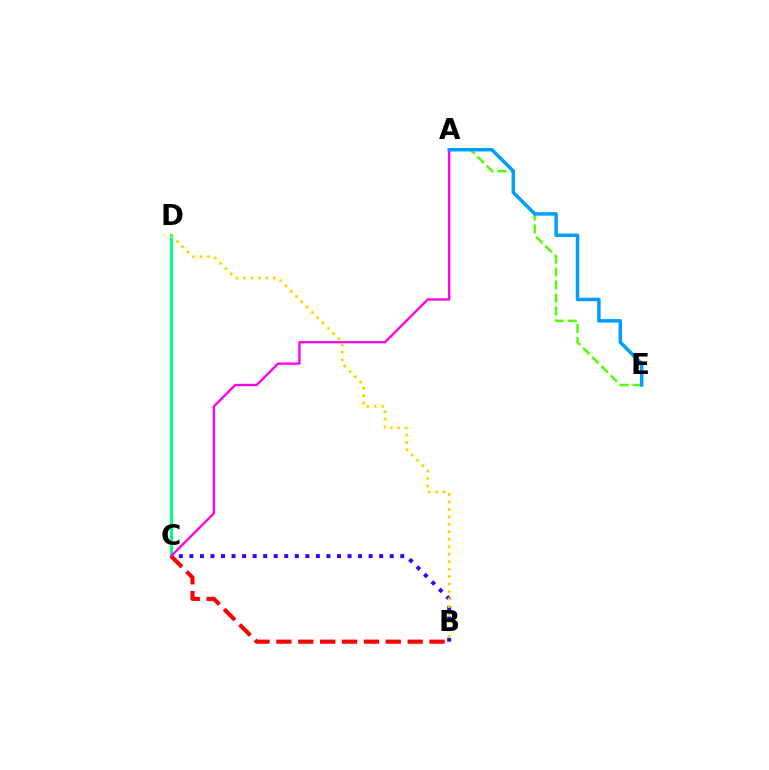{('B', 'C'): [{'color': '#3700ff', 'line_style': 'dotted', 'thickness': 2.86}, {'color': '#ff0000', 'line_style': 'dashed', 'thickness': 2.97}], ('A', 'E'): [{'color': '#4fff00', 'line_style': 'dashed', 'thickness': 1.77}, {'color': '#009eff', 'line_style': 'solid', 'thickness': 2.52}], ('C', 'D'): [{'color': '#00ff86', 'line_style': 'solid', 'thickness': 2.23}], ('A', 'C'): [{'color': '#ff00ed', 'line_style': 'solid', 'thickness': 1.68}], ('B', 'D'): [{'color': '#ffd500', 'line_style': 'dotted', 'thickness': 2.03}]}